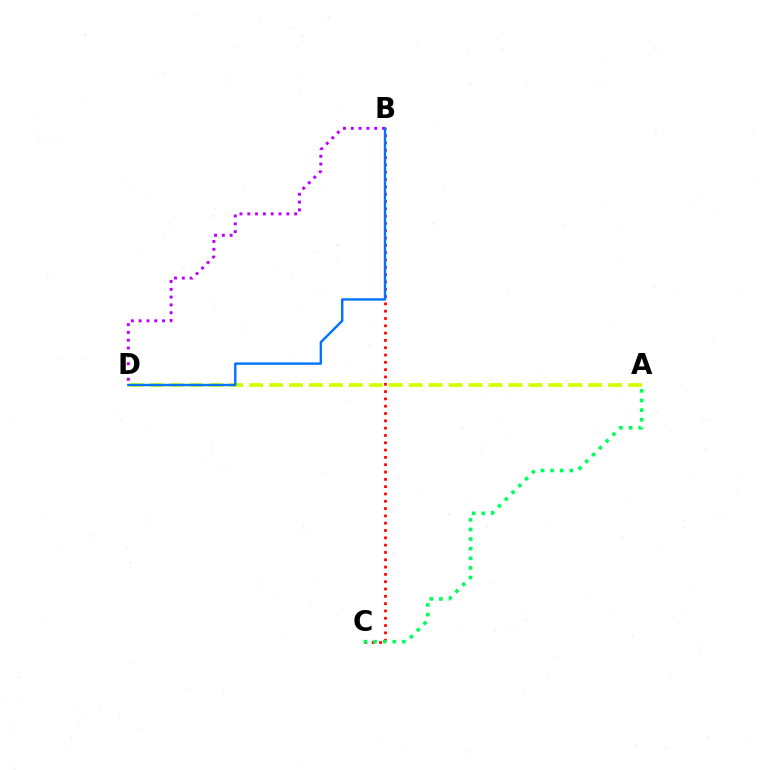{('A', 'D'): [{'color': '#d1ff00', 'line_style': 'dashed', 'thickness': 2.71}], ('B', 'C'): [{'color': '#ff0000', 'line_style': 'dotted', 'thickness': 1.99}], ('B', 'D'): [{'color': '#b900ff', 'line_style': 'dotted', 'thickness': 2.12}, {'color': '#0074ff', 'line_style': 'solid', 'thickness': 1.72}], ('A', 'C'): [{'color': '#00ff5c', 'line_style': 'dotted', 'thickness': 2.61}]}